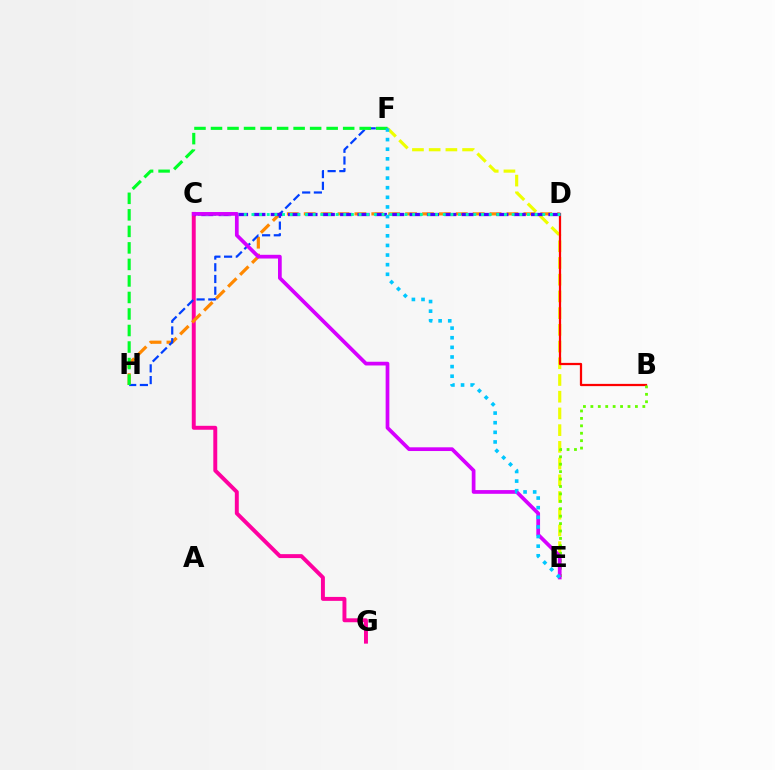{('E', 'F'): [{'color': '#eeff00', 'line_style': 'dashed', 'thickness': 2.27}, {'color': '#00c7ff', 'line_style': 'dotted', 'thickness': 2.61}], ('B', 'D'): [{'color': '#ff0000', 'line_style': 'solid', 'thickness': 1.61}], ('C', 'G'): [{'color': '#ff00a0', 'line_style': 'solid', 'thickness': 2.84}], ('D', 'H'): [{'color': '#ff8800', 'line_style': 'dashed', 'thickness': 2.3}], ('F', 'H'): [{'color': '#003fff', 'line_style': 'dashed', 'thickness': 1.59}, {'color': '#00ff27', 'line_style': 'dashed', 'thickness': 2.24}], ('B', 'E'): [{'color': '#66ff00', 'line_style': 'dotted', 'thickness': 2.02}], ('C', 'D'): [{'color': '#4f00ff', 'line_style': 'dashed', 'thickness': 2.36}, {'color': '#00ffaf', 'line_style': 'dotted', 'thickness': 2.08}], ('C', 'E'): [{'color': '#d600ff', 'line_style': 'solid', 'thickness': 2.68}]}